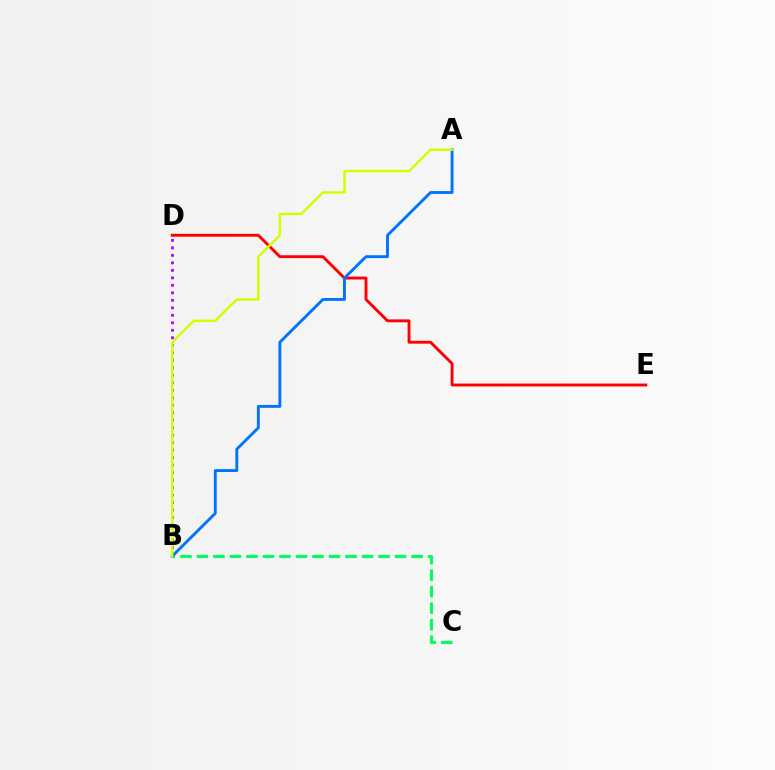{('D', 'E'): [{'color': '#ff0000', 'line_style': 'solid', 'thickness': 2.08}], ('B', 'C'): [{'color': '#00ff5c', 'line_style': 'dashed', 'thickness': 2.24}], ('B', 'D'): [{'color': '#b900ff', 'line_style': 'dotted', 'thickness': 2.04}], ('A', 'B'): [{'color': '#0074ff', 'line_style': 'solid', 'thickness': 2.08}, {'color': '#d1ff00', 'line_style': 'solid', 'thickness': 1.76}]}